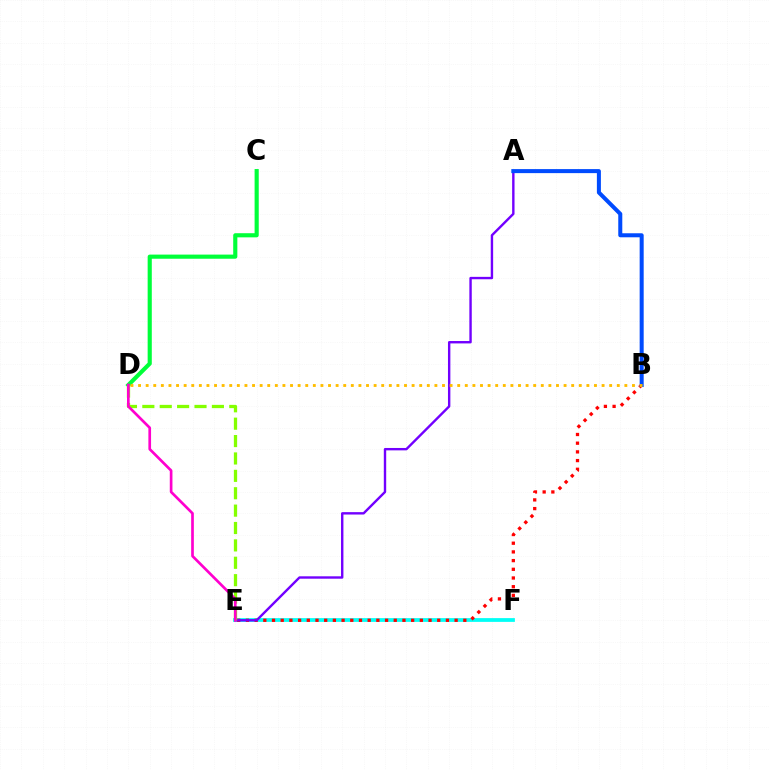{('E', 'F'): [{'color': '#00fff6', 'line_style': 'solid', 'thickness': 2.71}], ('C', 'D'): [{'color': '#00ff39', 'line_style': 'solid', 'thickness': 2.98}], ('B', 'E'): [{'color': '#ff0000', 'line_style': 'dotted', 'thickness': 2.36}], ('A', 'E'): [{'color': '#7200ff', 'line_style': 'solid', 'thickness': 1.72}], ('A', 'B'): [{'color': '#004bff', 'line_style': 'solid', 'thickness': 2.9}], ('B', 'D'): [{'color': '#ffbd00', 'line_style': 'dotted', 'thickness': 2.06}], ('D', 'E'): [{'color': '#84ff00', 'line_style': 'dashed', 'thickness': 2.36}, {'color': '#ff00cf', 'line_style': 'solid', 'thickness': 1.93}]}